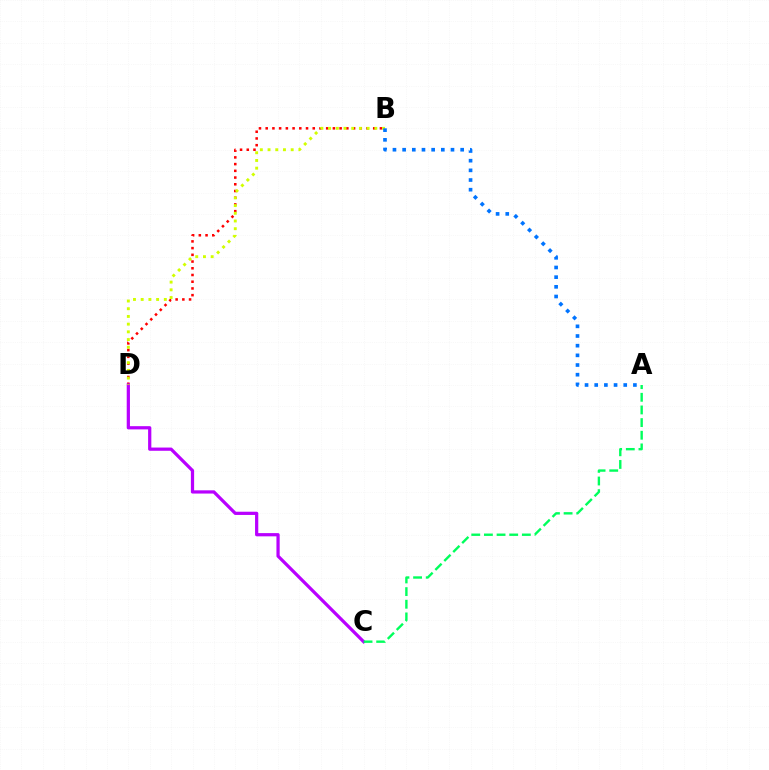{('B', 'D'): [{'color': '#ff0000', 'line_style': 'dotted', 'thickness': 1.83}, {'color': '#d1ff00', 'line_style': 'dotted', 'thickness': 2.09}], ('C', 'D'): [{'color': '#b900ff', 'line_style': 'solid', 'thickness': 2.33}], ('A', 'C'): [{'color': '#00ff5c', 'line_style': 'dashed', 'thickness': 1.72}], ('A', 'B'): [{'color': '#0074ff', 'line_style': 'dotted', 'thickness': 2.63}]}